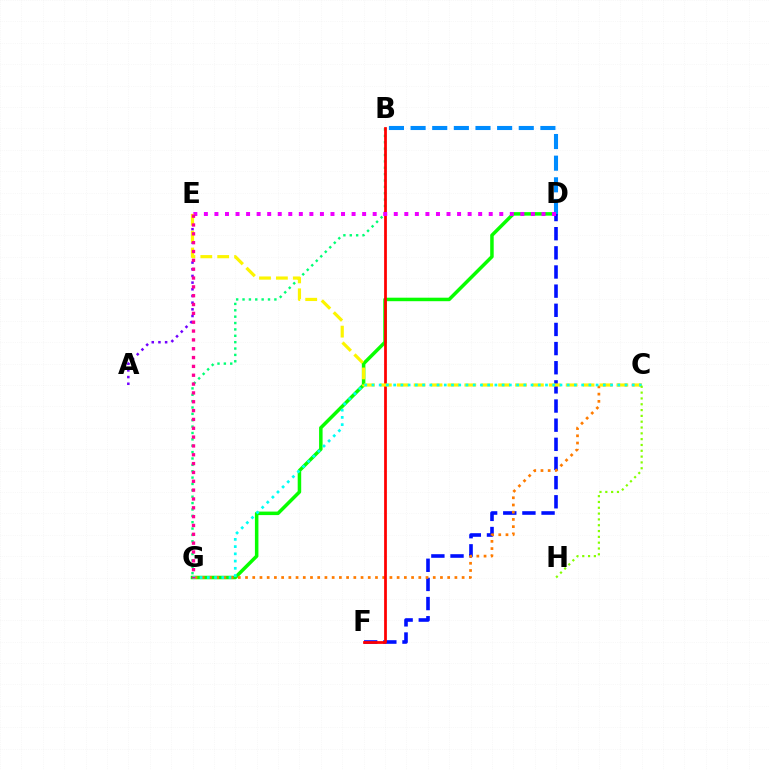{('A', 'E'): [{'color': '#7200ff', 'line_style': 'dotted', 'thickness': 1.81}], ('D', 'G'): [{'color': '#08ff00', 'line_style': 'solid', 'thickness': 2.53}], ('B', 'G'): [{'color': '#00ff74', 'line_style': 'dotted', 'thickness': 1.73}], ('D', 'F'): [{'color': '#0010ff', 'line_style': 'dashed', 'thickness': 2.6}], ('C', 'G'): [{'color': '#ff7c00', 'line_style': 'dotted', 'thickness': 1.96}, {'color': '#00fff6', 'line_style': 'dotted', 'thickness': 1.96}], ('B', 'F'): [{'color': '#ff0000', 'line_style': 'solid', 'thickness': 1.98}], ('B', 'D'): [{'color': '#008cff', 'line_style': 'dashed', 'thickness': 2.94}], ('D', 'E'): [{'color': '#ee00ff', 'line_style': 'dotted', 'thickness': 2.87}], ('C', 'E'): [{'color': '#fcf500', 'line_style': 'dashed', 'thickness': 2.29}], ('C', 'H'): [{'color': '#84ff00', 'line_style': 'dotted', 'thickness': 1.58}], ('E', 'G'): [{'color': '#ff0094', 'line_style': 'dotted', 'thickness': 2.4}]}